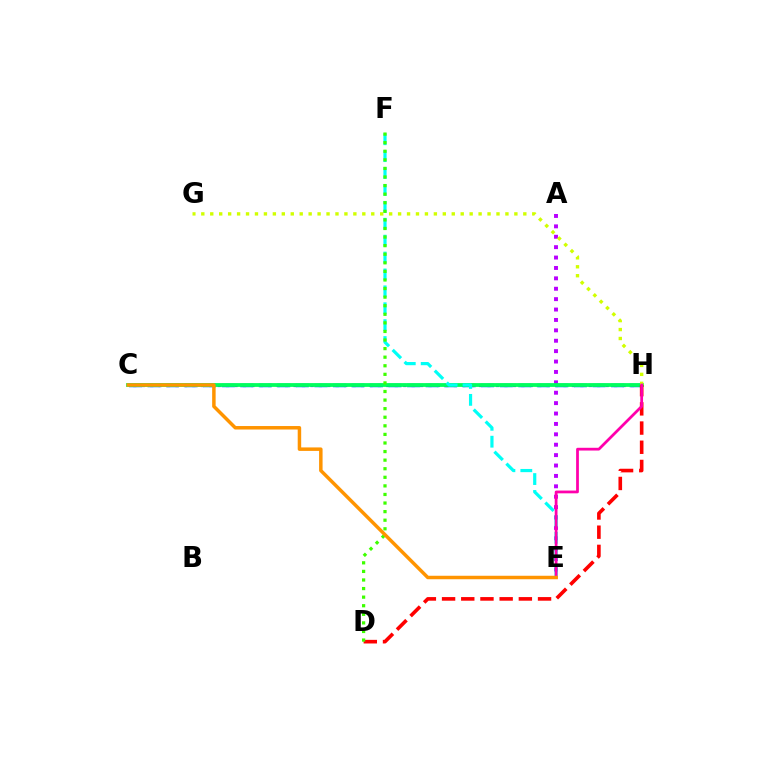{('A', 'E'): [{'color': '#b900ff', 'line_style': 'dotted', 'thickness': 2.83}], ('C', 'H'): [{'color': '#2500ff', 'line_style': 'dotted', 'thickness': 2.29}, {'color': '#0074ff', 'line_style': 'dashed', 'thickness': 2.52}, {'color': '#00ff5c', 'line_style': 'solid', 'thickness': 2.72}], ('D', 'H'): [{'color': '#ff0000', 'line_style': 'dashed', 'thickness': 2.61}], ('E', 'F'): [{'color': '#00fff6', 'line_style': 'dashed', 'thickness': 2.3}], ('G', 'H'): [{'color': '#d1ff00', 'line_style': 'dotted', 'thickness': 2.43}], ('D', 'F'): [{'color': '#3dff00', 'line_style': 'dotted', 'thickness': 2.33}], ('E', 'H'): [{'color': '#ff00ac', 'line_style': 'solid', 'thickness': 1.99}], ('C', 'E'): [{'color': '#ff9400', 'line_style': 'solid', 'thickness': 2.51}]}